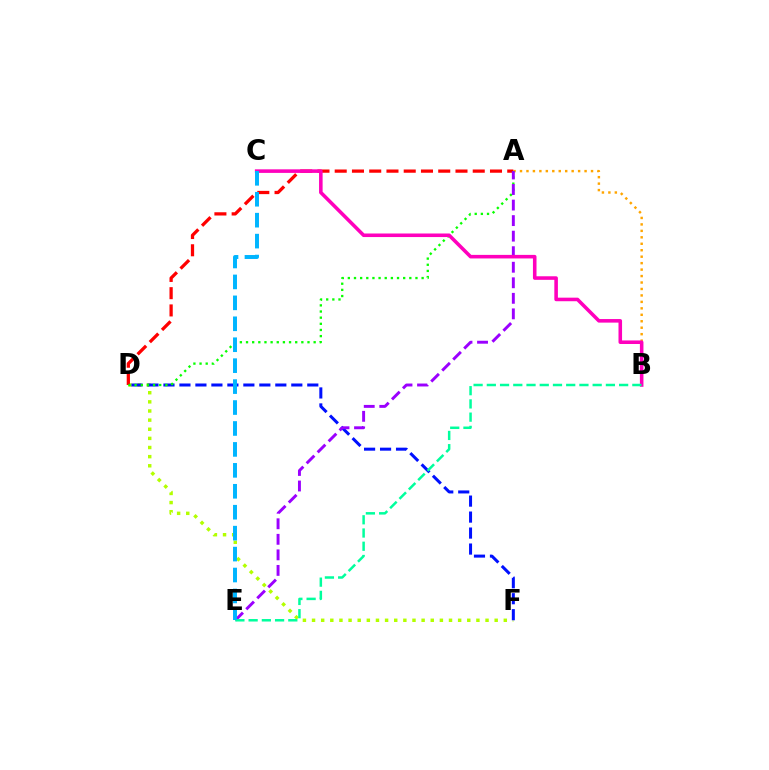{('D', 'F'): [{'color': '#b3ff00', 'line_style': 'dotted', 'thickness': 2.48}, {'color': '#0010ff', 'line_style': 'dashed', 'thickness': 2.17}], ('A', 'B'): [{'color': '#ffa500', 'line_style': 'dotted', 'thickness': 1.75}], ('A', 'D'): [{'color': '#ff0000', 'line_style': 'dashed', 'thickness': 2.34}, {'color': '#08ff00', 'line_style': 'dotted', 'thickness': 1.67}], ('A', 'E'): [{'color': '#9b00ff', 'line_style': 'dashed', 'thickness': 2.11}], ('B', 'C'): [{'color': '#ff00bd', 'line_style': 'solid', 'thickness': 2.57}], ('B', 'E'): [{'color': '#00ff9d', 'line_style': 'dashed', 'thickness': 1.8}], ('C', 'E'): [{'color': '#00b5ff', 'line_style': 'dashed', 'thickness': 2.84}]}